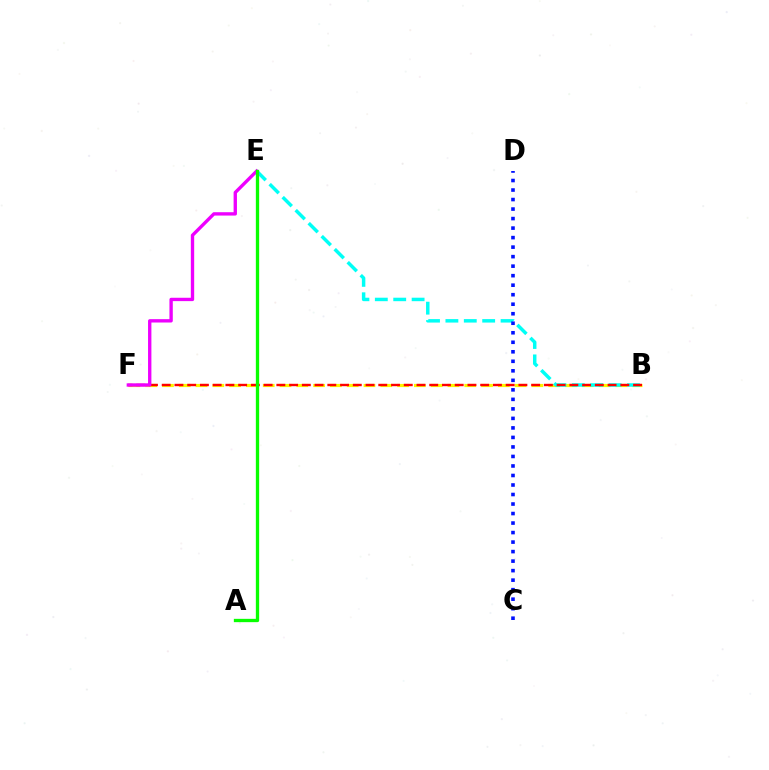{('B', 'F'): [{'color': '#fcf500', 'line_style': 'dashed', 'thickness': 2.28}, {'color': '#ff0000', 'line_style': 'dashed', 'thickness': 1.73}], ('B', 'E'): [{'color': '#00fff6', 'line_style': 'dashed', 'thickness': 2.5}], ('E', 'F'): [{'color': '#ee00ff', 'line_style': 'solid', 'thickness': 2.42}], ('C', 'D'): [{'color': '#0010ff', 'line_style': 'dotted', 'thickness': 2.59}], ('A', 'E'): [{'color': '#08ff00', 'line_style': 'solid', 'thickness': 2.39}]}